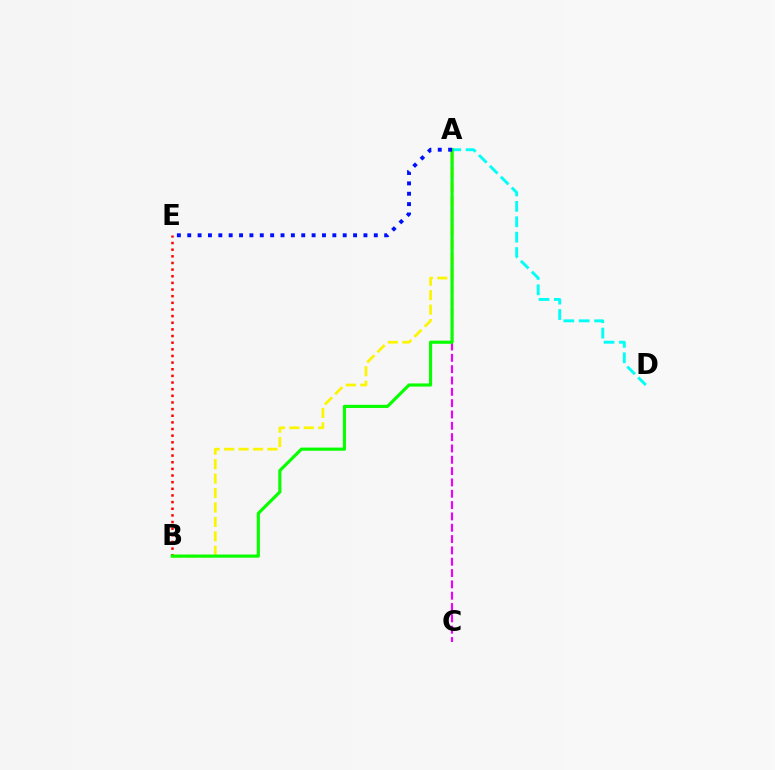{('B', 'E'): [{'color': '#ff0000', 'line_style': 'dotted', 'thickness': 1.8}], ('A', 'B'): [{'color': '#fcf500', 'line_style': 'dashed', 'thickness': 1.96}, {'color': '#08ff00', 'line_style': 'solid', 'thickness': 2.27}], ('A', 'C'): [{'color': '#ee00ff', 'line_style': 'dashed', 'thickness': 1.54}], ('A', 'D'): [{'color': '#00fff6', 'line_style': 'dashed', 'thickness': 2.09}], ('A', 'E'): [{'color': '#0010ff', 'line_style': 'dotted', 'thickness': 2.82}]}